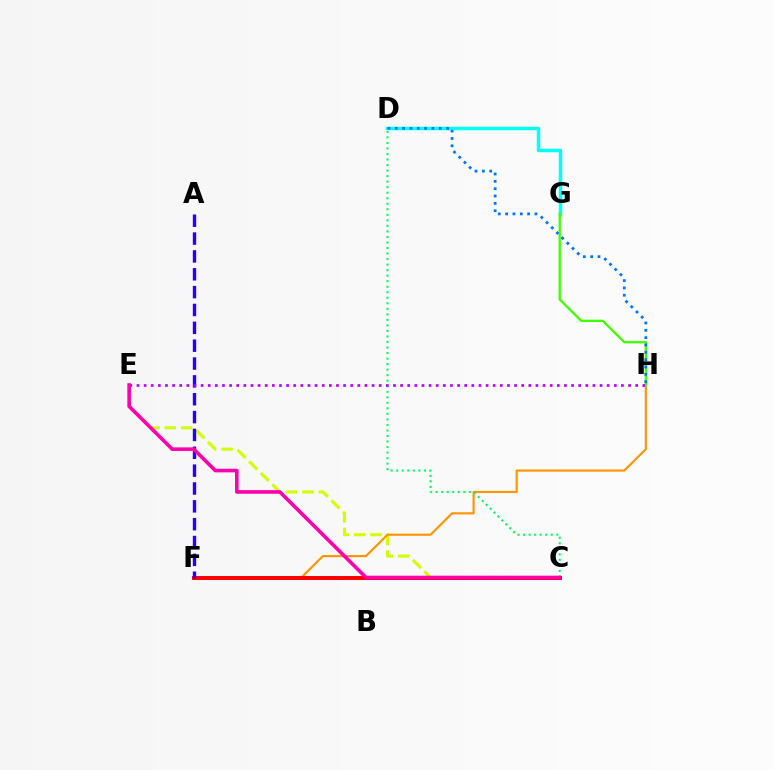{('C', 'E'): [{'color': '#d1ff00', 'line_style': 'dashed', 'thickness': 2.23}, {'color': '#ff00ac', 'line_style': 'solid', 'thickness': 2.6}], ('F', 'H'): [{'color': '#ff9400', 'line_style': 'solid', 'thickness': 1.54}], ('C', 'D'): [{'color': '#00ff5c', 'line_style': 'dotted', 'thickness': 1.5}], ('C', 'F'): [{'color': '#ff0000', 'line_style': 'solid', 'thickness': 2.86}], ('D', 'G'): [{'color': '#00fff6', 'line_style': 'solid', 'thickness': 2.49}], ('A', 'F'): [{'color': '#2500ff', 'line_style': 'dashed', 'thickness': 2.42}], ('G', 'H'): [{'color': '#3dff00', 'line_style': 'solid', 'thickness': 1.66}], ('D', 'H'): [{'color': '#0074ff', 'line_style': 'dotted', 'thickness': 1.99}], ('E', 'H'): [{'color': '#b900ff', 'line_style': 'dotted', 'thickness': 1.94}]}